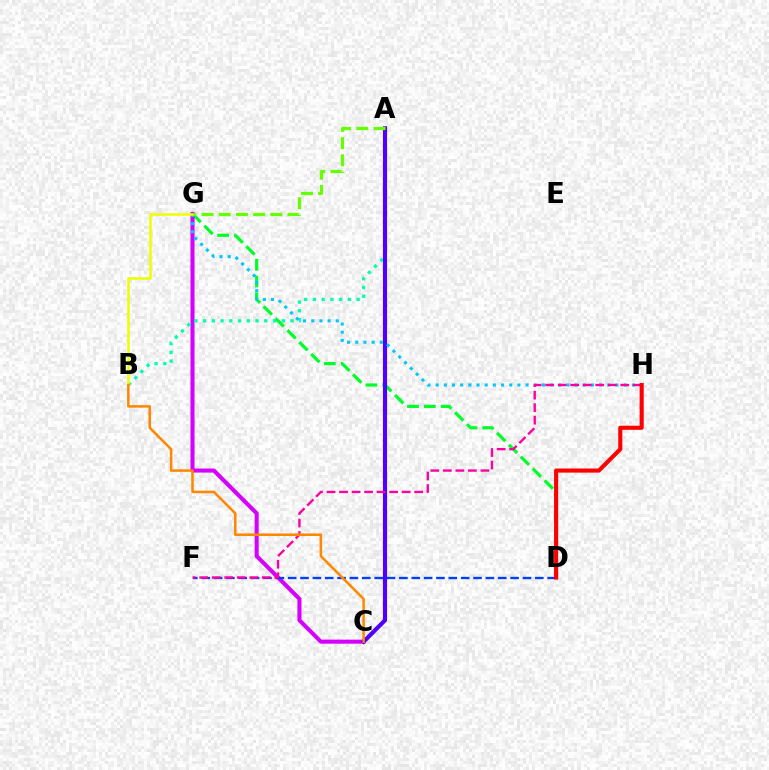{('D', 'G'): [{'color': '#00ff27', 'line_style': 'dashed', 'thickness': 2.28}], ('C', 'G'): [{'color': '#d600ff', 'line_style': 'solid', 'thickness': 2.92}], ('A', 'B'): [{'color': '#00ffaf', 'line_style': 'dotted', 'thickness': 2.38}], ('A', 'C'): [{'color': '#4f00ff', 'line_style': 'solid', 'thickness': 2.98}], ('G', 'H'): [{'color': '#00c7ff', 'line_style': 'dotted', 'thickness': 2.22}], ('B', 'G'): [{'color': '#eeff00', 'line_style': 'solid', 'thickness': 1.84}], ('D', 'F'): [{'color': '#003fff', 'line_style': 'dashed', 'thickness': 1.68}], ('F', 'H'): [{'color': '#ff00a0', 'line_style': 'dashed', 'thickness': 1.7}], ('B', 'C'): [{'color': '#ff8800', 'line_style': 'solid', 'thickness': 1.83}], ('D', 'H'): [{'color': '#ff0000', 'line_style': 'solid', 'thickness': 2.96}], ('A', 'G'): [{'color': '#66ff00', 'line_style': 'dashed', 'thickness': 2.34}]}